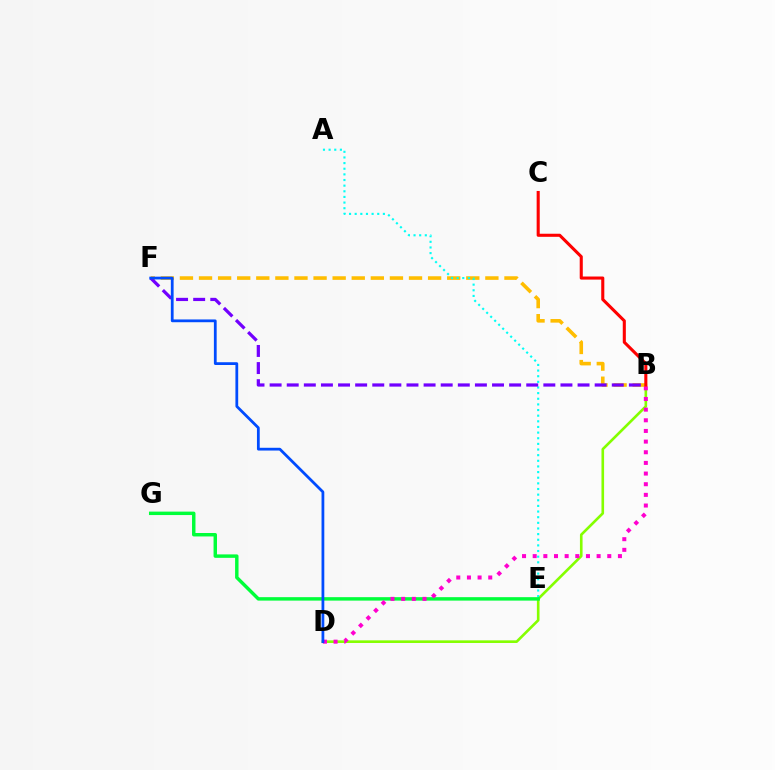{('B', 'D'): [{'color': '#84ff00', 'line_style': 'solid', 'thickness': 1.89}, {'color': '#ff00cf', 'line_style': 'dotted', 'thickness': 2.89}], ('B', 'F'): [{'color': '#ffbd00', 'line_style': 'dashed', 'thickness': 2.59}, {'color': '#7200ff', 'line_style': 'dashed', 'thickness': 2.32}], ('A', 'E'): [{'color': '#00fff6', 'line_style': 'dotted', 'thickness': 1.53}], ('E', 'G'): [{'color': '#00ff39', 'line_style': 'solid', 'thickness': 2.48}], ('D', 'F'): [{'color': '#004bff', 'line_style': 'solid', 'thickness': 2.0}], ('B', 'C'): [{'color': '#ff0000', 'line_style': 'solid', 'thickness': 2.22}]}